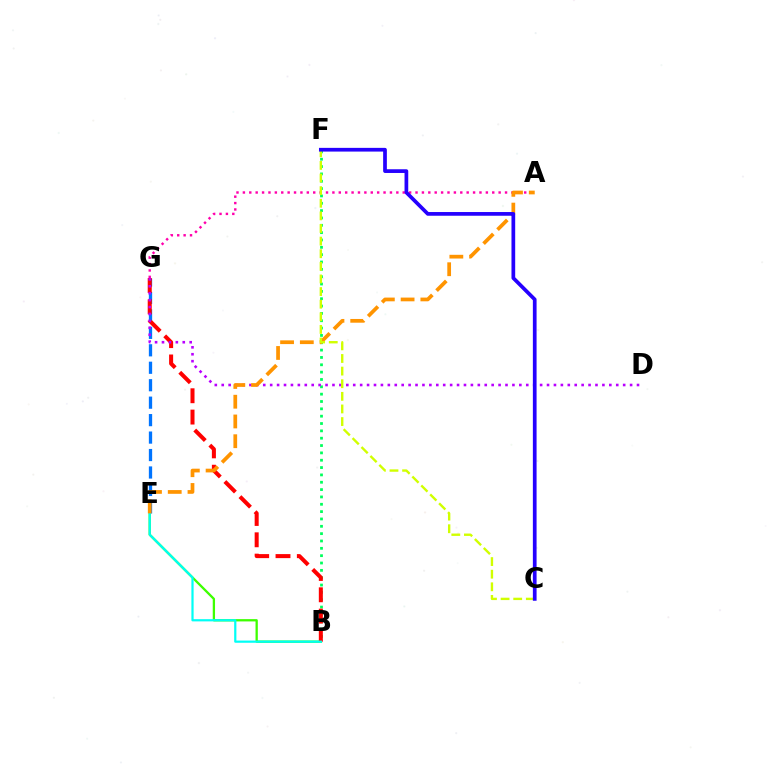{('E', 'G'): [{'color': '#0074ff', 'line_style': 'dashed', 'thickness': 2.37}], ('A', 'G'): [{'color': '#ff00ac', 'line_style': 'dotted', 'thickness': 1.74}], ('B', 'E'): [{'color': '#3dff00', 'line_style': 'solid', 'thickness': 1.65}, {'color': '#00fff6', 'line_style': 'solid', 'thickness': 1.6}], ('B', 'F'): [{'color': '#00ff5c', 'line_style': 'dotted', 'thickness': 1.99}], ('B', 'G'): [{'color': '#ff0000', 'line_style': 'dashed', 'thickness': 2.9}], ('D', 'G'): [{'color': '#b900ff', 'line_style': 'dotted', 'thickness': 1.88}], ('A', 'E'): [{'color': '#ff9400', 'line_style': 'dashed', 'thickness': 2.68}], ('C', 'F'): [{'color': '#d1ff00', 'line_style': 'dashed', 'thickness': 1.71}, {'color': '#2500ff', 'line_style': 'solid', 'thickness': 2.68}]}